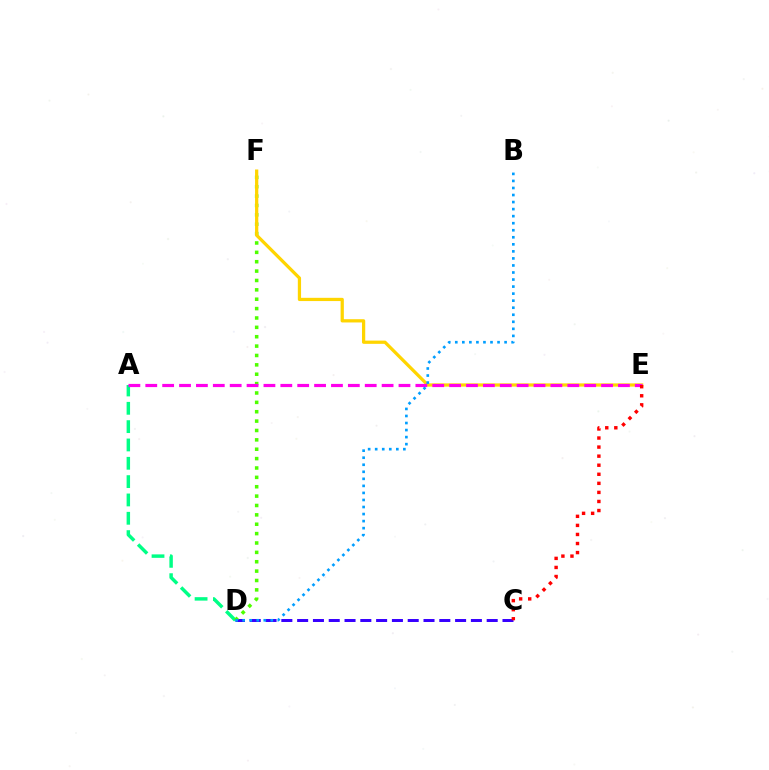{('A', 'D'): [{'color': '#00ff86', 'line_style': 'dashed', 'thickness': 2.49}], ('C', 'D'): [{'color': '#3700ff', 'line_style': 'dashed', 'thickness': 2.15}], ('D', 'F'): [{'color': '#4fff00', 'line_style': 'dotted', 'thickness': 2.55}], ('E', 'F'): [{'color': '#ffd500', 'line_style': 'solid', 'thickness': 2.34}], ('A', 'E'): [{'color': '#ff00ed', 'line_style': 'dashed', 'thickness': 2.29}], ('B', 'D'): [{'color': '#009eff', 'line_style': 'dotted', 'thickness': 1.91}], ('C', 'E'): [{'color': '#ff0000', 'line_style': 'dotted', 'thickness': 2.46}]}